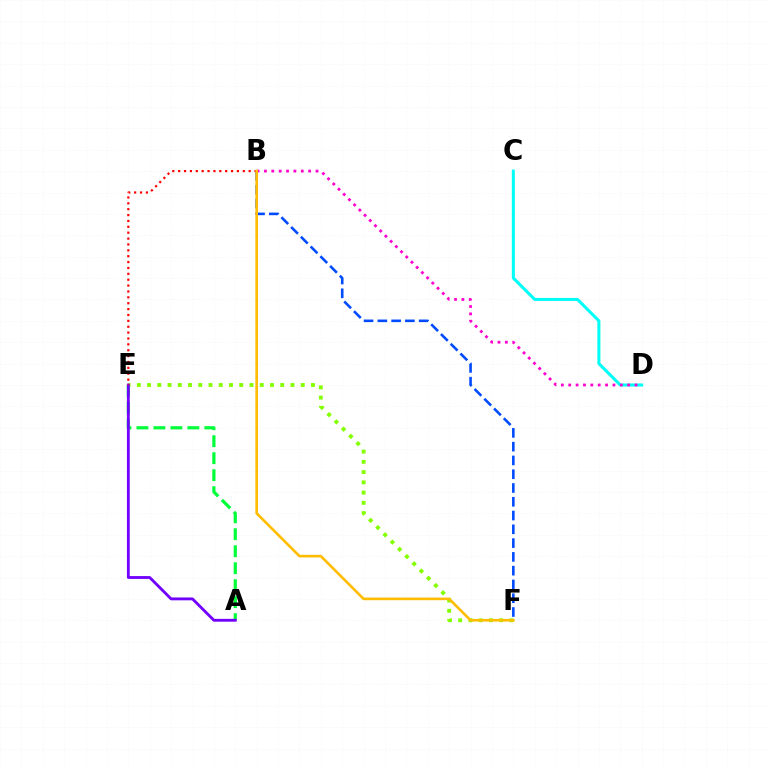{('E', 'F'): [{'color': '#84ff00', 'line_style': 'dotted', 'thickness': 2.78}], ('B', 'F'): [{'color': '#004bff', 'line_style': 'dashed', 'thickness': 1.87}, {'color': '#ffbd00', 'line_style': 'solid', 'thickness': 1.9}], ('A', 'E'): [{'color': '#00ff39', 'line_style': 'dashed', 'thickness': 2.31}, {'color': '#7200ff', 'line_style': 'solid', 'thickness': 2.04}], ('C', 'D'): [{'color': '#00fff6', 'line_style': 'solid', 'thickness': 2.18}], ('B', 'D'): [{'color': '#ff00cf', 'line_style': 'dotted', 'thickness': 2.0}], ('B', 'E'): [{'color': '#ff0000', 'line_style': 'dotted', 'thickness': 1.6}]}